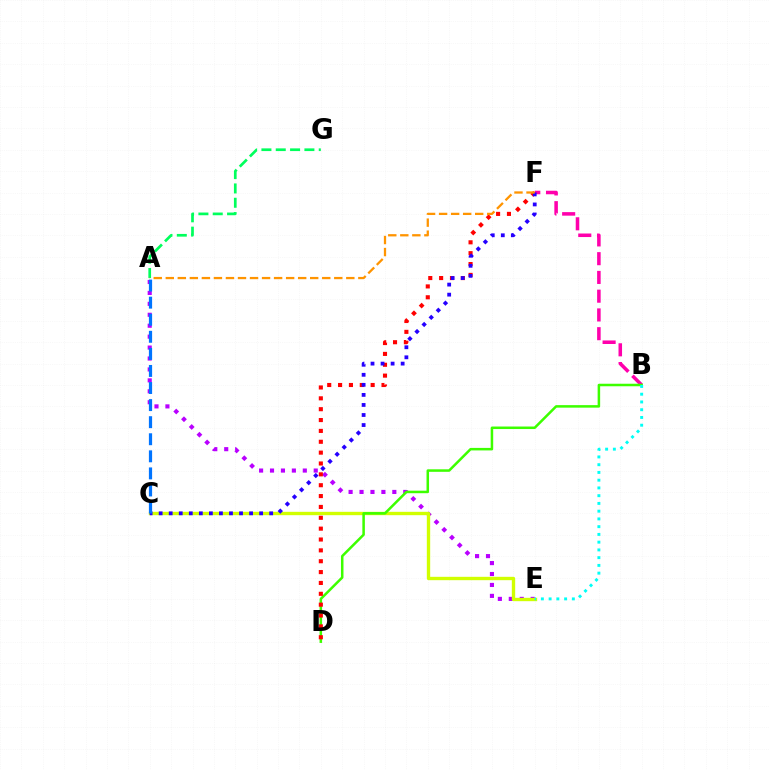{('A', 'E'): [{'color': '#b900ff', 'line_style': 'dotted', 'thickness': 2.97}], ('C', 'E'): [{'color': '#d1ff00', 'line_style': 'solid', 'thickness': 2.42}], ('B', 'F'): [{'color': '#ff00ac', 'line_style': 'dashed', 'thickness': 2.55}], ('B', 'D'): [{'color': '#3dff00', 'line_style': 'solid', 'thickness': 1.81}], ('A', 'G'): [{'color': '#00ff5c', 'line_style': 'dashed', 'thickness': 1.95}], ('B', 'E'): [{'color': '#00fff6', 'line_style': 'dotted', 'thickness': 2.11}], ('D', 'F'): [{'color': '#ff0000', 'line_style': 'dotted', 'thickness': 2.95}], ('C', 'F'): [{'color': '#2500ff', 'line_style': 'dotted', 'thickness': 2.73}], ('A', 'C'): [{'color': '#0074ff', 'line_style': 'dashed', 'thickness': 2.32}], ('A', 'F'): [{'color': '#ff9400', 'line_style': 'dashed', 'thickness': 1.63}]}